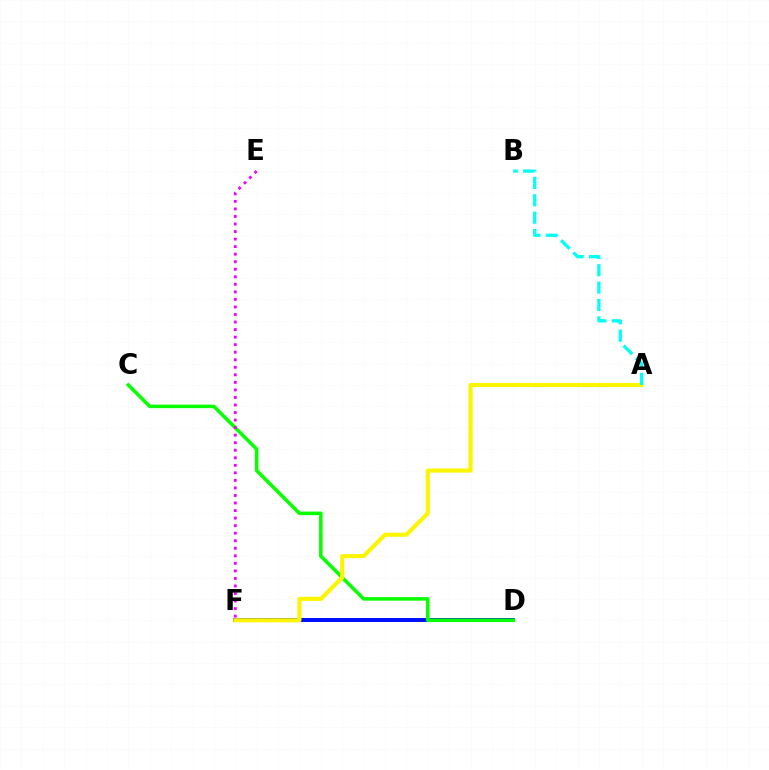{('D', 'F'): [{'color': '#ff0000', 'line_style': 'dotted', 'thickness': 1.93}, {'color': '#0010ff', 'line_style': 'solid', 'thickness': 2.85}], ('C', 'D'): [{'color': '#08ff00', 'line_style': 'solid', 'thickness': 2.54}], ('E', 'F'): [{'color': '#ee00ff', 'line_style': 'dotted', 'thickness': 2.05}], ('A', 'F'): [{'color': '#fcf500', 'line_style': 'solid', 'thickness': 2.96}], ('A', 'B'): [{'color': '#00fff6', 'line_style': 'dashed', 'thickness': 2.36}]}